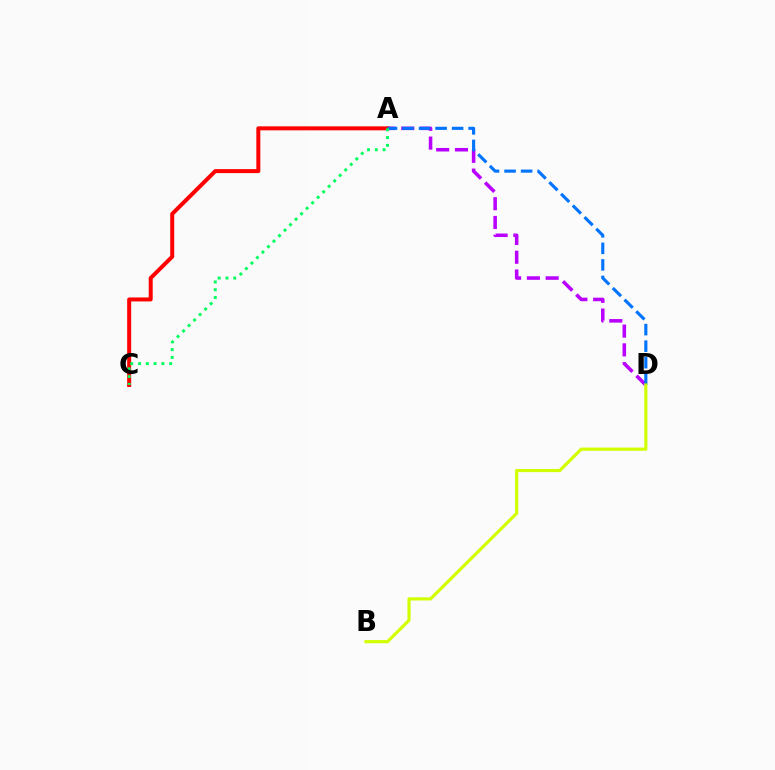{('A', 'D'): [{'color': '#b900ff', 'line_style': 'dashed', 'thickness': 2.55}, {'color': '#0074ff', 'line_style': 'dashed', 'thickness': 2.25}], ('A', 'C'): [{'color': '#ff0000', 'line_style': 'solid', 'thickness': 2.88}, {'color': '#00ff5c', 'line_style': 'dotted', 'thickness': 2.11}], ('B', 'D'): [{'color': '#d1ff00', 'line_style': 'solid', 'thickness': 2.28}]}